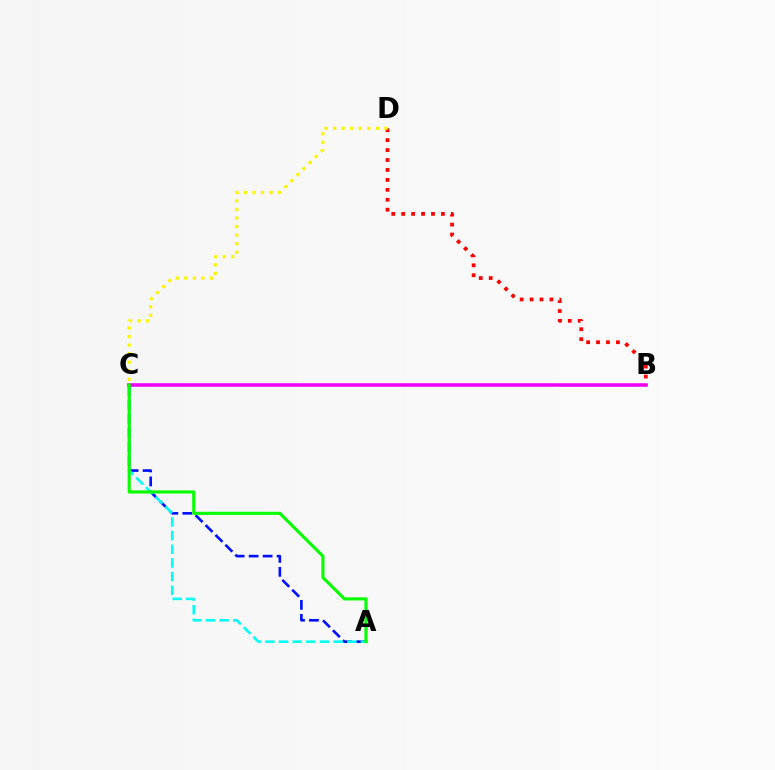{('A', 'C'): [{'color': '#0010ff', 'line_style': 'dashed', 'thickness': 1.9}, {'color': '#00fff6', 'line_style': 'dashed', 'thickness': 1.85}, {'color': '#08ff00', 'line_style': 'solid', 'thickness': 2.24}], ('B', 'C'): [{'color': '#ee00ff', 'line_style': 'solid', 'thickness': 2.57}], ('B', 'D'): [{'color': '#ff0000', 'line_style': 'dotted', 'thickness': 2.7}], ('C', 'D'): [{'color': '#fcf500', 'line_style': 'dotted', 'thickness': 2.32}]}